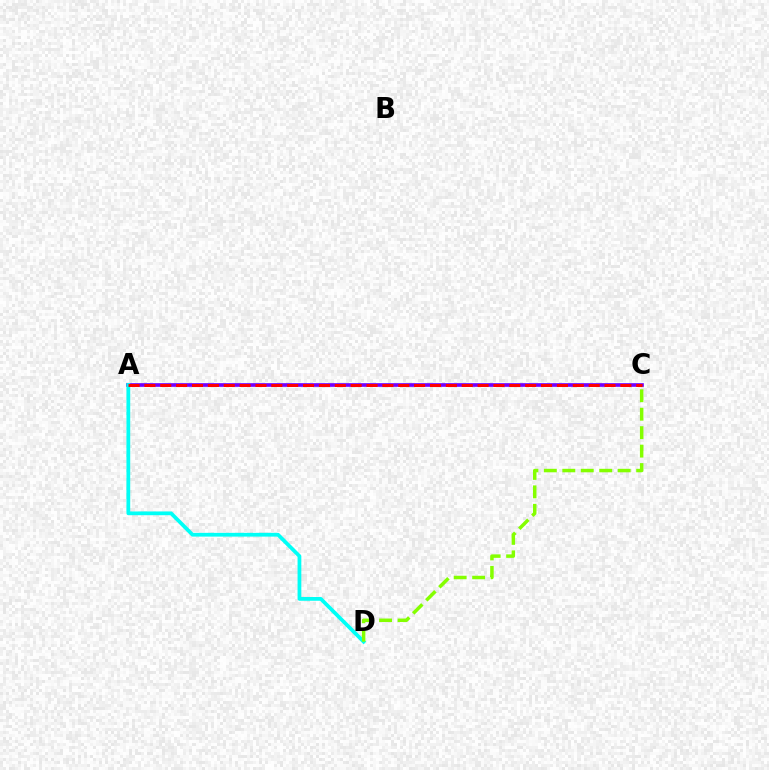{('A', 'C'): [{'color': '#7200ff', 'line_style': 'solid', 'thickness': 2.63}, {'color': '#ff0000', 'line_style': 'dashed', 'thickness': 2.16}], ('A', 'D'): [{'color': '#00fff6', 'line_style': 'solid', 'thickness': 2.71}], ('C', 'D'): [{'color': '#84ff00', 'line_style': 'dashed', 'thickness': 2.51}]}